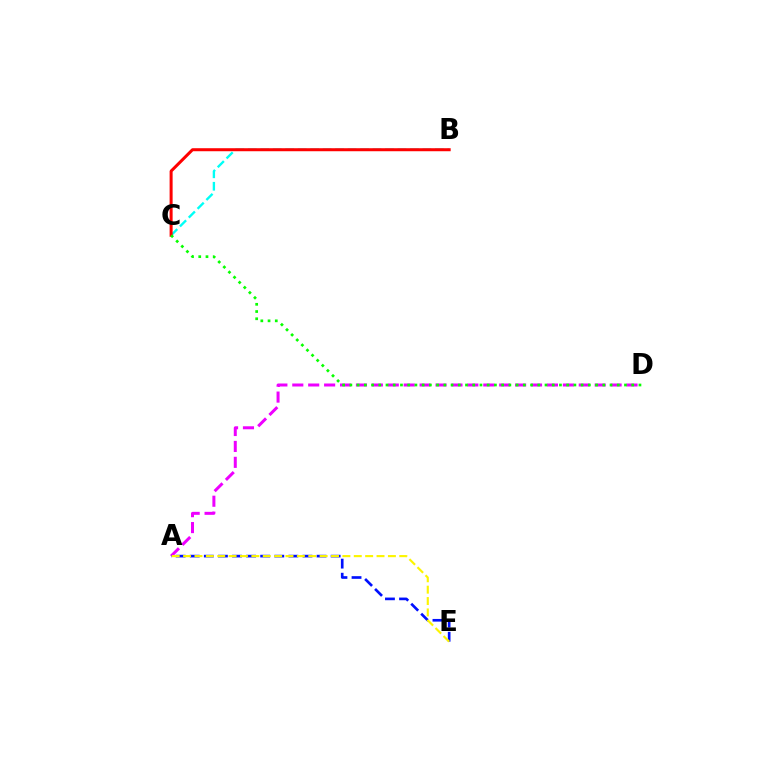{('B', 'C'): [{'color': '#00fff6', 'line_style': 'dashed', 'thickness': 1.69}, {'color': '#ff0000', 'line_style': 'solid', 'thickness': 2.17}], ('A', 'D'): [{'color': '#ee00ff', 'line_style': 'dashed', 'thickness': 2.16}], ('A', 'E'): [{'color': '#0010ff', 'line_style': 'dashed', 'thickness': 1.91}, {'color': '#fcf500', 'line_style': 'dashed', 'thickness': 1.55}], ('C', 'D'): [{'color': '#08ff00', 'line_style': 'dotted', 'thickness': 1.96}]}